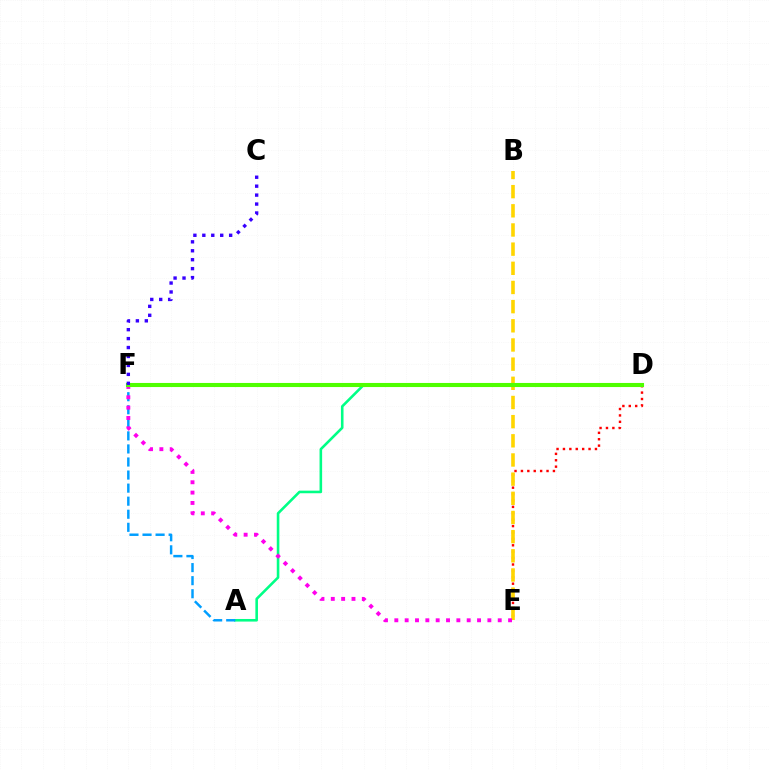{('D', 'E'): [{'color': '#ff0000', 'line_style': 'dotted', 'thickness': 1.74}], ('A', 'D'): [{'color': '#00ff86', 'line_style': 'solid', 'thickness': 1.87}], ('A', 'F'): [{'color': '#009eff', 'line_style': 'dashed', 'thickness': 1.77}], ('B', 'E'): [{'color': '#ffd500', 'line_style': 'dashed', 'thickness': 2.6}], ('E', 'F'): [{'color': '#ff00ed', 'line_style': 'dotted', 'thickness': 2.81}], ('D', 'F'): [{'color': '#4fff00', 'line_style': 'solid', 'thickness': 2.94}], ('C', 'F'): [{'color': '#3700ff', 'line_style': 'dotted', 'thickness': 2.43}]}